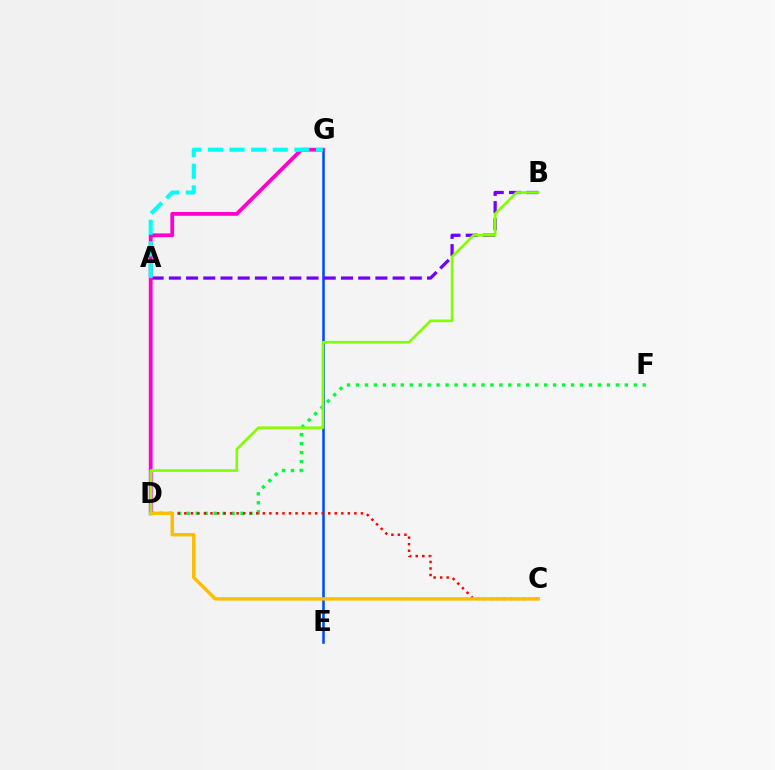{('D', 'F'): [{'color': '#00ff39', 'line_style': 'dotted', 'thickness': 2.43}], ('E', 'G'): [{'color': '#004bff', 'line_style': 'solid', 'thickness': 1.85}], ('A', 'B'): [{'color': '#7200ff', 'line_style': 'dashed', 'thickness': 2.34}], ('D', 'G'): [{'color': '#ff00cf', 'line_style': 'solid', 'thickness': 2.73}], ('C', 'D'): [{'color': '#ff0000', 'line_style': 'dotted', 'thickness': 1.78}, {'color': '#ffbd00', 'line_style': 'solid', 'thickness': 2.46}], ('B', 'D'): [{'color': '#84ff00', 'line_style': 'solid', 'thickness': 1.92}], ('A', 'G'): [{'color': '#00fff6', 'line_style': 'dashed', 'thickness': 2.94}]}